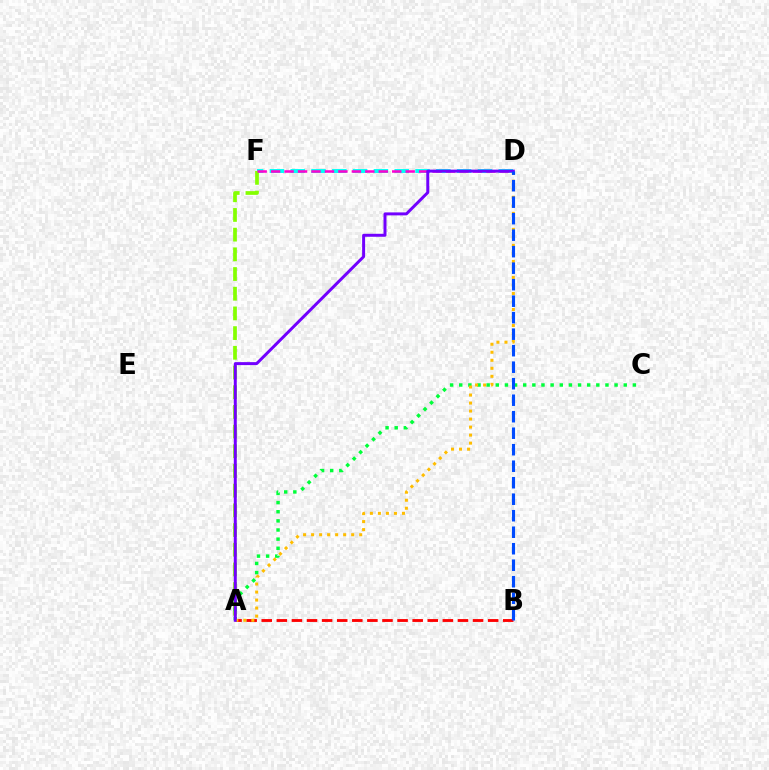{('A', 'B'): [{'color': '#ff0000', 'line_style': 'dashed', 'thickness': 2.05}], ('D', 'F'): [{'color': '#00fff6', 'line_style': 'dashed', 'thickness': 2.83}, {'color': '#ff00cf', 'line_style': 'dashed', 'thickness': 1.83}], ('A', 'F'): [{'color': '#84ff00', 'line_style': 'dashed', 'thickness': 2.68}], ('A', 'C'): [{'color': '#00ff39', 'line_style': 'dotted', 'thickness': 2.48}], ('A', 'D'): [{'color': '#ffbd00', 'line_style': 'dotted', 'thickness': 2.18}, {'color': '#7200ff', 'line_style': 'solid', 'thickness': 2.14}], ('B', 'D'): [{'color': '#004bff', 'line_style': 'dashed', 'thickness': 2.24}]}